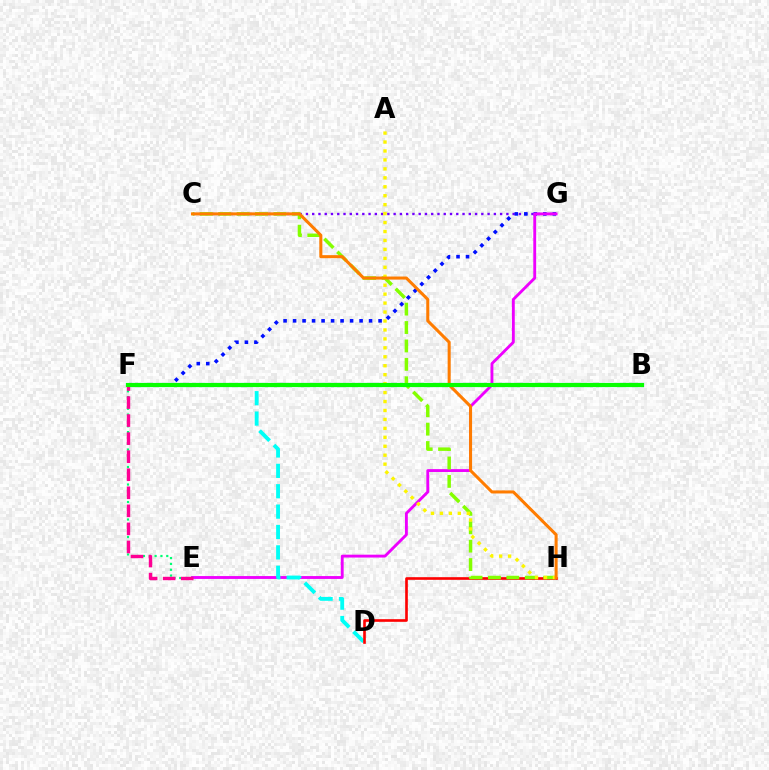{('C', 'G'): [{'color': '#7200ff', 'line_style': 'dotted', 'thickness': 1.7}], ('F', 'G'): [{'color': '#0010ff', 'line_style': 'dotted', 'thickness': 2.58}], ('E', 'G'): [{'color': '#ee00ff', 'line_style': 'solid', 'thickness': 2.06}], ('D', 'F'): [{'color': '#00fff6', 'line_style': 'dashed', 'thickness': 2.77}], ('B', 'F'): [{'color': '#008cff', 'line_style': 'solid', 'thickness': 2.95}, {'color': '#08ff00', 'line_style': 'solid', 'thickness': 2.98}], ('E', 'F'): [{'color': '#00ff74', 'line_style': 'dotted', 'thickness': 1.58}, {'color': '#ff0094', 'line_style': 'dashed', 'thickness': 2.45}], ('D', 'H'): [{'color': '#ff0000', 'line_style': 'solid', 'thickness': 1.9}], ('C', 'H'): [{'color': '#84ff00', 'line_style': 'dashed', 'thickness': 2.5}, {'color': '#ff7c00', 'line_style': 'solid', 'thickness': 2.19}], ('A', 'H'): [{'color': '#fcf500', 'line_style': 'dotted', 'thickness': 2.43}]}